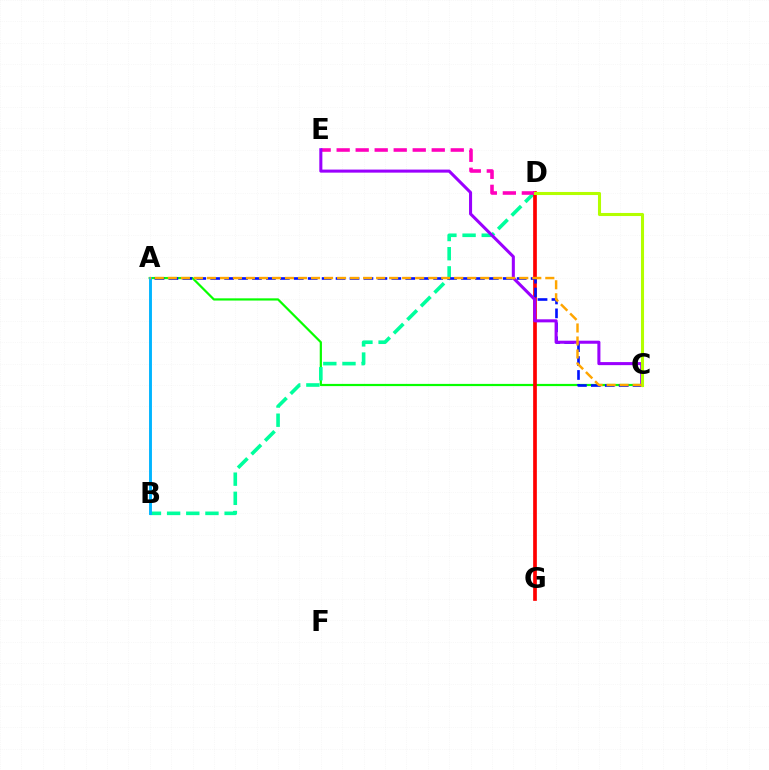{('A', 'C'): [{'color': '#08ff00', 'line_style': 'solid', 'thickness': 1.59}, {'color': '#0010ff', 'line_style': 'dashed', 'thickness': 1.89}, {'color': '#ffa500', 'line_style': 'dashed', 'thickness': 1.77}], ('B', 'D'): [{'color': '#00ff9d', 'line_style': 'dashed', 'thickness': 2.6}], ('D', 'G'): [{'color': '#ff0000', 'line_style': 'solid', 'thickness': 2.66}], ('A', 'B'): [{'color': '#00b5ff', 'line_style': 'solid', 'thickness': 2.09}], ('D', 'E'): [{'color': '#ff00bd', 'line_style': 'dashed', 'thickness': 2.58}], ('C', 'E'): [{'color': '#9b00ff', 'line_style': 'solid', 'thickness': 2.2}], ('C', 'D'): [{'color': '#b3ff00', 'line_style': 'solid', 'thickness': 2.22}]}